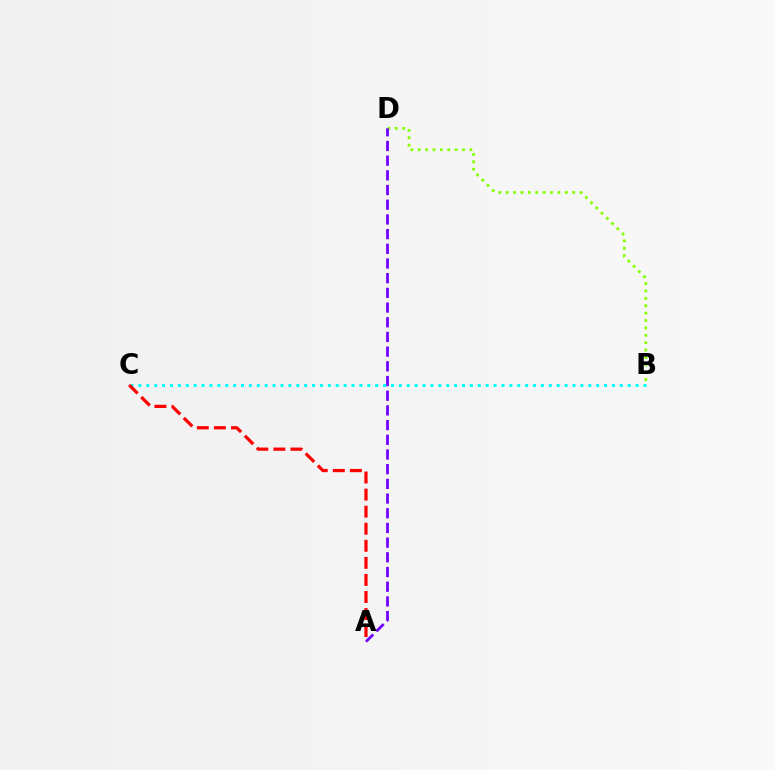{('B', 'D'): [{'color': '#84ff00', 'line_style': 'dotted', 'thickness': 2.01}], ('A', 'D'): [{'color': '#7200ff', 'line_style': 'dashed', 'thickness': 2.0}], ('B', 'C'): [{'color': '#00fff6', 'line_style': 'dotted', 'thickness': 2.14}], ('A', 'C'): [{'color': '#ff0000', 'line_style': 'dashed', 'thickness': 2.32}]}